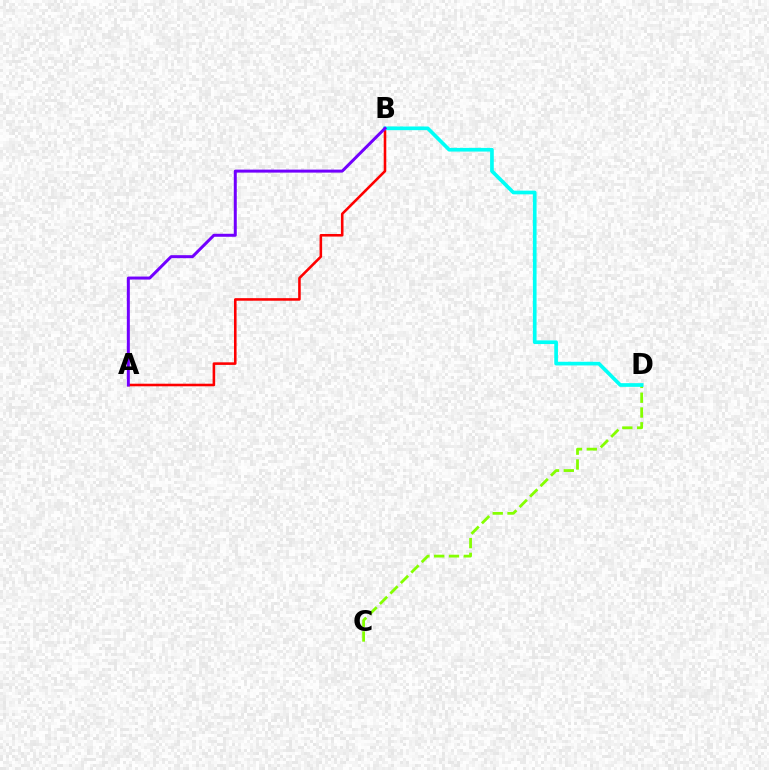{('A', 'B'): [{'color': '#ff0000', 'line_style': 'solid', 'thickness': 1.85}, {'color': '#7200ff', 'line_style': 'solid', 'thickness': 2.15}], ('C', 'D'): [{'color': '#84ff00', 'line_style': 'dashed', 'thickness': 2.01}], ('B', 'D'): [{'color': '#00fff6', 'line_style': 'solid', 'thickness': 2.65}]}